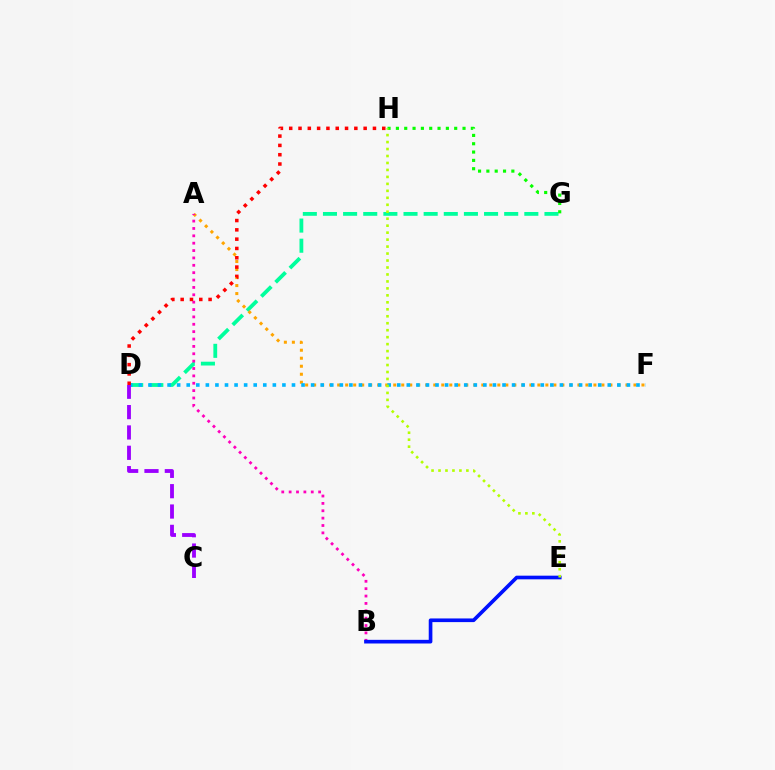{('D', 'G'): [{'color': '#00ff9d', 'line_style': 'dashed', 'thickness': 2.74}], ('A', 'F'): [{'color': '#ffa500', 'line_style': 'dotted', 'thickness': 2.18}], ('A', 'B'): [{'color': '#ff00bd', 'line_style': 'dotted', 'thickness': 2.0}], ('D', 'F'): [{'color': '#00b5ff', 'line_style': 'dotted', 'thickness': 2.6}], ('B', 'E'): [{'color': '#0010ff', 'line_style': 'solid', 'thickness': 2.63}], ('C', 'D'): [{'color': '#9b00ff', 'line_style': 'dashed', 'thickness': 2.76}], ('G', 'H'): [{'color': '#08ff00', 'line_style': 'dotted', 'thickness': 2.26}], ('E', 'H'): [{'color': '#b3ff00', 'line_style': 'dotted', 'thickness': 1.89}], ('D', 'H'): [{'color': '#ff0000', 'line_style': 'dotted', 'thickness': 2.53}]}